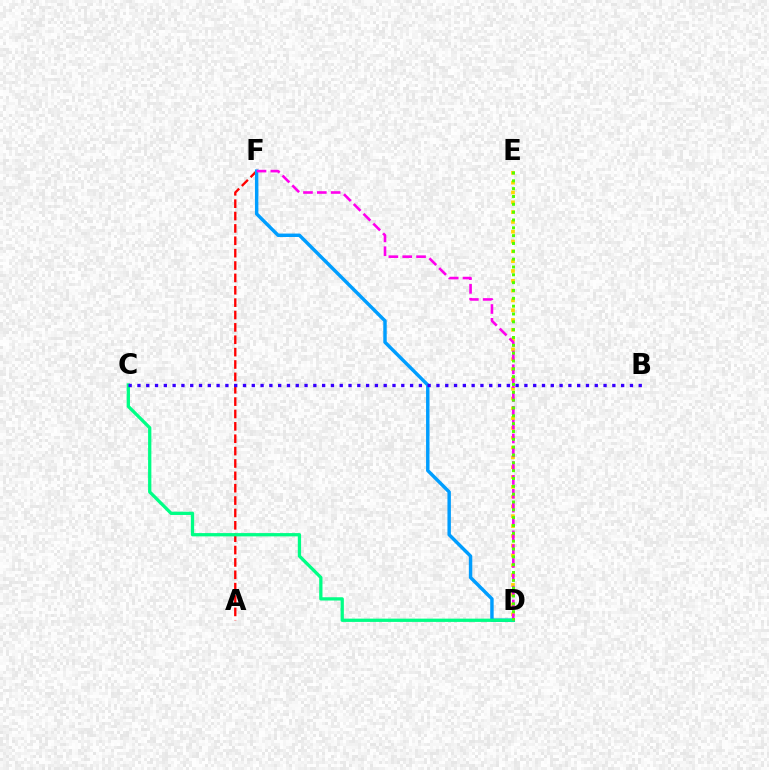{('D', 'E'): [{'color': '#ffd500', 'line_style': 'dotted', 'thickness': 2.67}, {'color': '#4fff00', 'line_style': 'dotted', 'thickness': 2.13}], ('A', 'F'): [{'color': '#ff0000', 'line_style': 'dashed', 'thickness': 1.68}], ('D', 'F'): [{'color': '#009eff', 'line_style': 'solid', 'thickness': 2.47}, {'color': '#ff00ed', 'line_style': 'dashed', 'thickness': 1.88}], ('C', 'D'): [{'color': '#00ff86', 'line_style': 'solid', 'thickness': 2.36}], ('B', 'C'): [{'color': '#3700ff', 'line_style': 'dotted', 'thickness': 2.39}]}